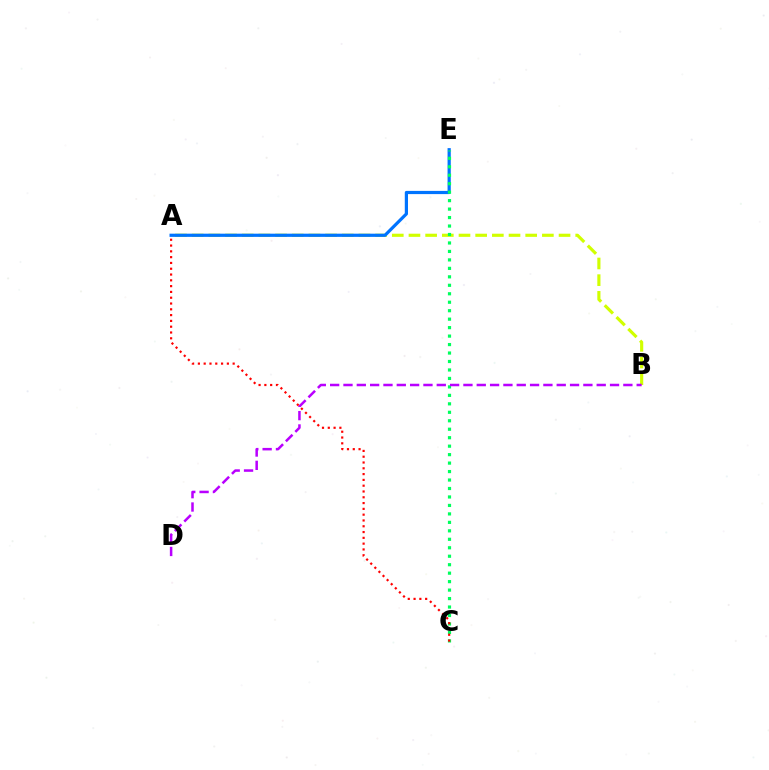{('A', 'B'): [{'color': '#d1ff00', 'line_style': 'dashed', 'thickness': 2.27}], ('A', 'E'): [{'color': '#0074ff', 'line_style': 'solid', 'thickness': 2.31}], ('C', 'E'): [{'color': '#00ff5c', 'line_style': 'dotted', 'thickness': 2.3}], ('B', 'D'): [{'color': '#b900ff', 'line_style': 'dashed', 'thickness': 1.81}], ('A', 'C'): [{'color': '#ff0000', 'line_style': 'dotted', 'thickness': 1.57}]}